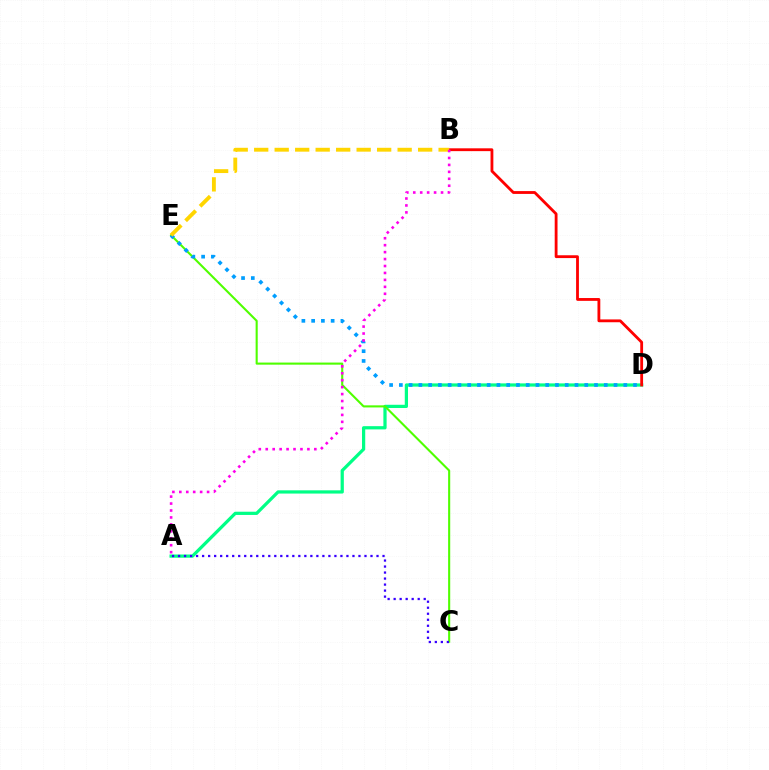{('A', 'D'): [{'color': '#00ff86', 'line_style': 'solid', 'thickness': 2.33}], ('B', 'D'): [{'color': '#ff0000', 'line_style': 'solid', 'thickness': 2.03}], ('C', 'E'): [{'color': '#4fff00', 'line_style': 'solid', 'thickness': 1.51}], ('D', 'E'): [{'color': '#009eff', 'line_style': 'dotted', 'thickness': 2.65}], ('B', 'E'): [{'color': '#ffd500', 'line_style': 'dashed', 'thickness': 2.78}], ('A', 'B'): [{'color': '#ff00ed', 'line_style': 'dotted', 'thickness': 1.89}], ('A', 'C'): [{'color': '#3700ff', 'line_style': 'dotted', 'thickness': 1.63}]}